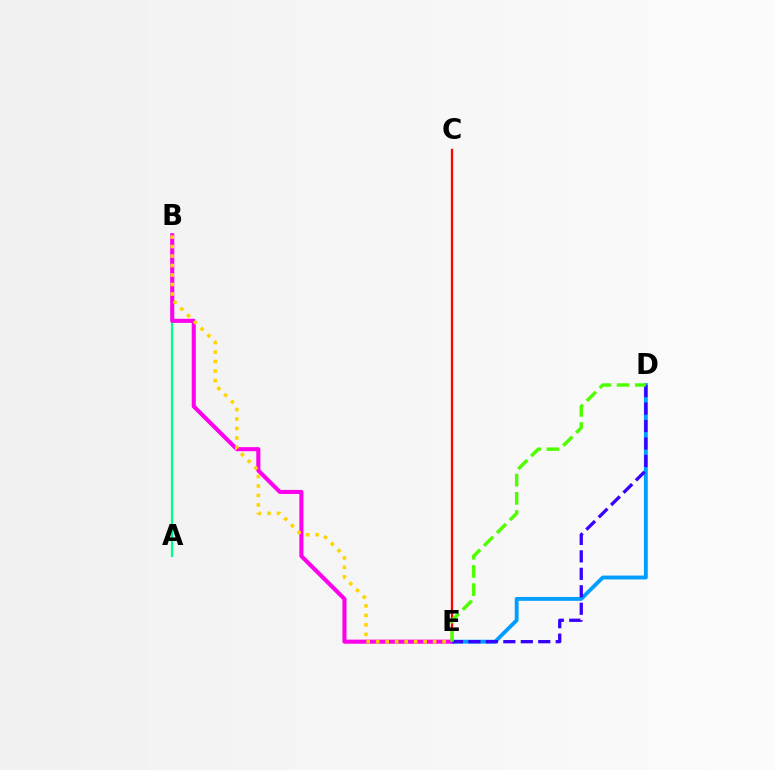{('A', 'B'): [{'color': '#00ff86', 'line_style': 'solid', 'thickness': 1.62}], ('C', 'E'): [{'color': '#ff0000', 'line_style': 'solid', 'thickness': 1.66}], ('D', 'E'): [{'color': '#009eff', 'line_style': 'solid', 'thickness': 2.78}, {'color': '#3700ff', 'line_style': 'dashed', 'thickness': 2.37}, {'color': '#4fff00', 'line_style': 'dashed', 'thickness': 2.47}], ('B', 'E'): [{'color': '#ff00ed', 'line_style': 'solid', 'thickness': 2.94}, {'color': '#ffd500', 'line_style': 'dotted', 'thickness': 2.58}]}